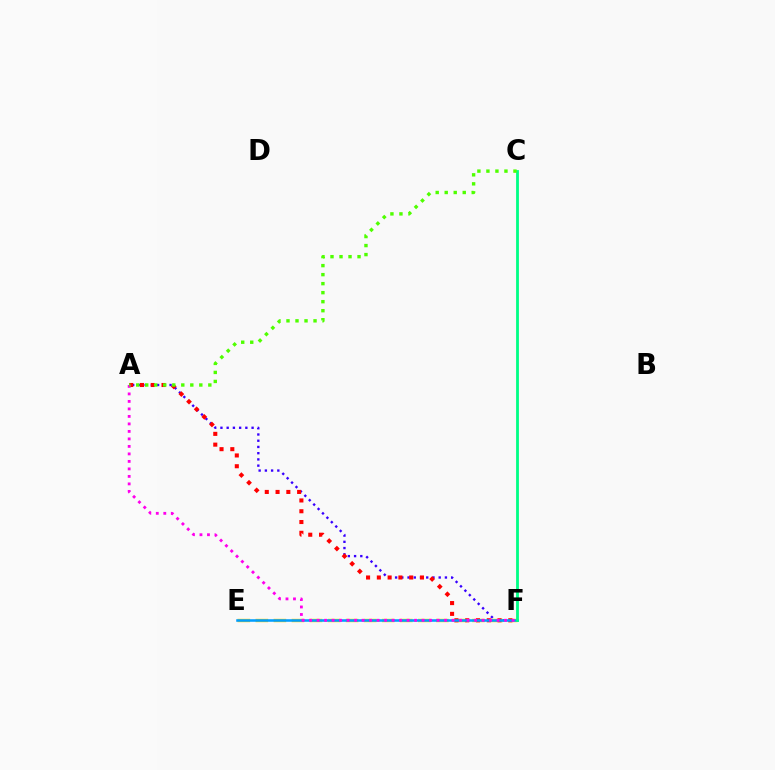{('A', 'F'): [{'color': '#3700ff', 'line_style': 'dotted', 'thickness': 1.69}, {'color': '#ff0000', 'line_style': 'dotted', 'thickness': 2.93}, {'color': '#ff00ed', 'line_style': 'dotted', 'thickness': 2.04}], ('E', 'F'): [{'color': '#ffd500', 'line_style': 'dashed', 'thickness': 2.45}, {'color': '#009eff', 'line_style': 'solid', 'thickness': 1.84}], ('C', 'F'): [{'color': '#00ff86', 'line_style': 'solid', 'thickness': 2.02}], ('A', 'C'): [{'color': '#4fff00', 'line_style': 'dotted', 'thickness': 2.45}]}